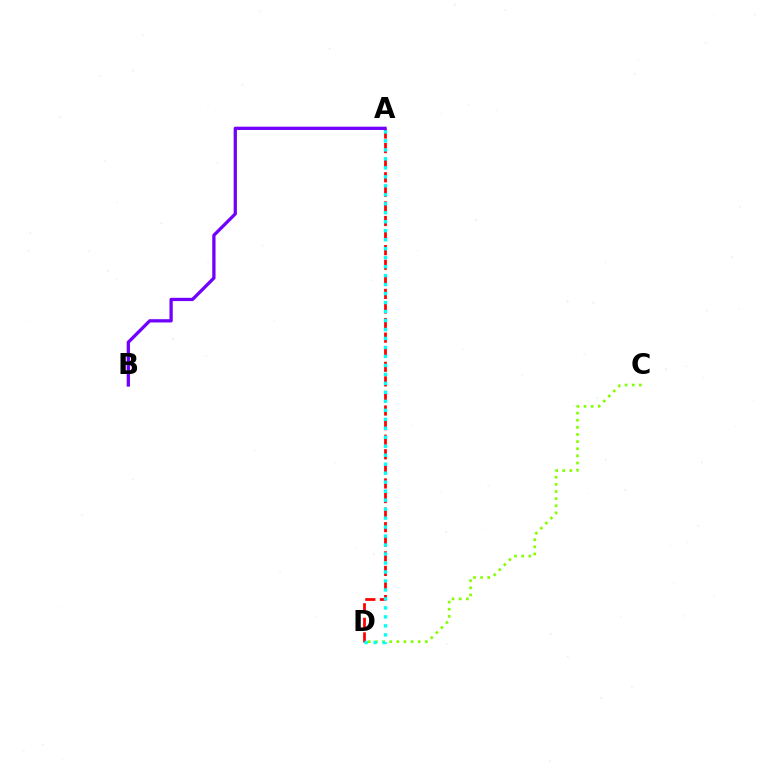{('C', 'D'): [{'color': '#84ff00', 'line_style': 'dotted', 'thickness': 1.94}], ('A', 'D'): [{'color': '#ff0000', 'line_style': 'dashed', 'thickness': 1.98}, {'color': '#00fff6', 'line_style': 'dotted', 'thickness': 2.44}], ('A', 'B'): [{'color': '#7200ff', 'line_style': 'solid', 'thickness': 2.36}]}